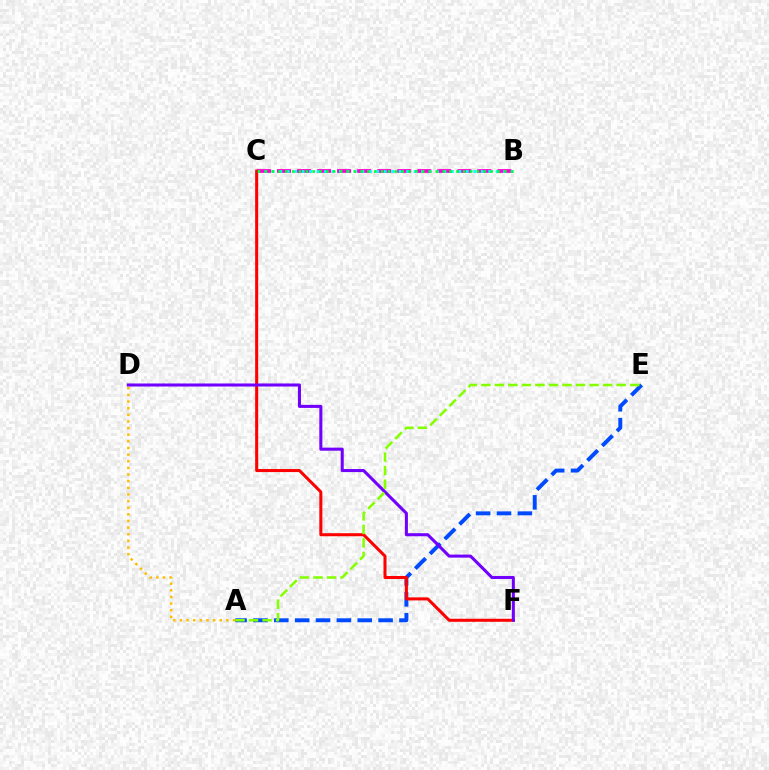{('A', 'E'): [{'color': '#004bff', 'line_style': 'dashed', 'thickness': 2.83}, {'color': '#84ff00', 'line_style': 'dashed', 'thickness': 1.84}], ('B', 'C'): [{'color': '#ff00cf', 'line_style': 'dashed', 'thickness': 2.72}, {'color': '#00fff6', 'line_style': 'dotted', 'thickness': 2.03}, {'color': '#00ff39', 'line_style': 'dotted', 'thickness': 1.86}], ('C', 'F'): [{'color': '#ff0000', 'line_style': 'solid', 'thickness': 2.18}], ('A', 'D'): [{'color': '#ffbd00', 'line_style': 'dotted', 'thickness': 1.8}], ('D', 'F'): [{'color': '#7200ff', 'line_style': 'solid', 'thickness': 2.19}]}